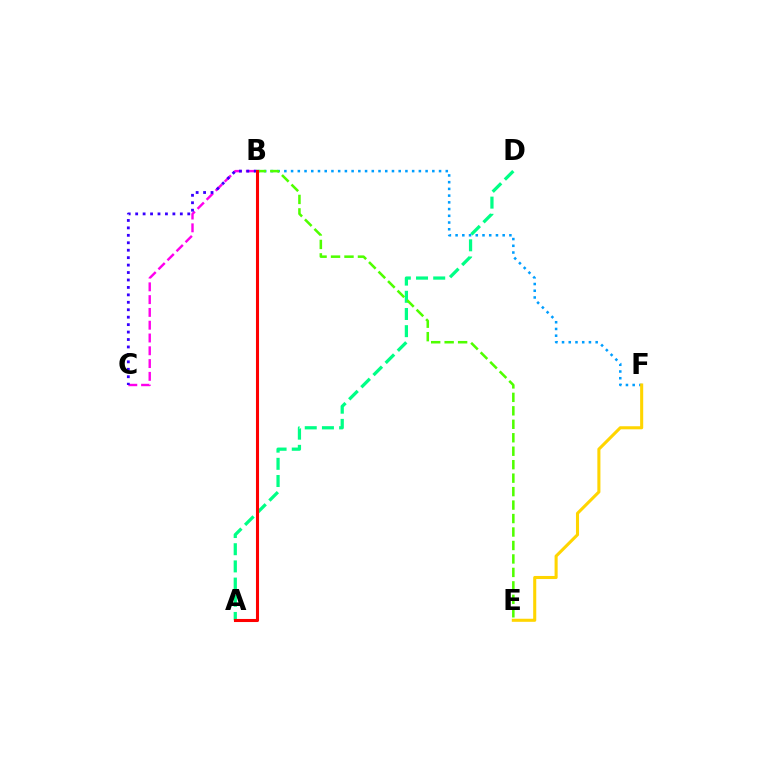{('A', 'D'): [{'color': '#00ff86', 'line_style': 'dashed', 'thickness': 2.33}], ('B', 'F'): [{'color': '#009eff', 'line_style': 'dotted', 'thickness': 1.83}], ('E', 'F'): [{'color': '#ffd500', 'line_style': 'solid', 'thickness': 2.21}], ('B', 'C'): [{'color': '#ff00ed', 'line_style': 'dashed', 'thickness': 1.74}, {'color': '#3700ff', 'line_style': 'dotted', 'thickness': 2.02}], ('B', 'E'): [{'color': '#4fff00', 'line_style': 'dashed', 'thickness': 1.83}], ('A', 'B'): [{'color': '#ff0000', 'line_style': 'solid', 'thickness': 2.21}]}